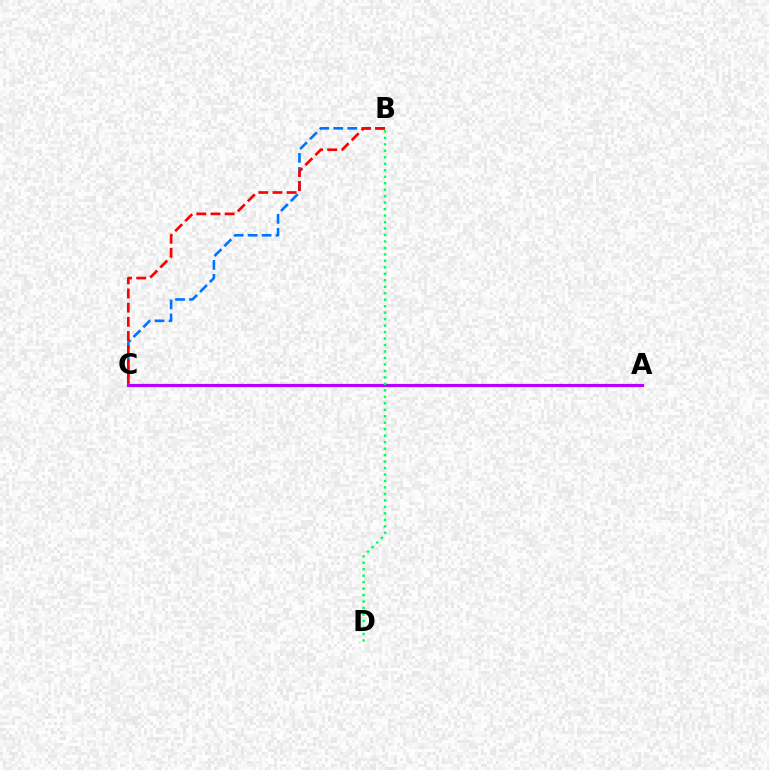{('B', 'C'): [{'color': '#0074ff', 'line_style': 'dashed', 'thickness': 1.9}, {'color': '#ff0000', 'line_style': 'dashed', 'thickness': 1.92}], ('A', 'C'): [{'color': '#d1ff00', 'line_style': 'dotted', 'thickness': 2.35}, {'color': '#b900ff', 'line_style': 'solid', 'thickness': 2.27}], ('B', 'D'): [{'color': '#00ff5c', 'line_style': 'dotted', 'thickness': 1.76}]}